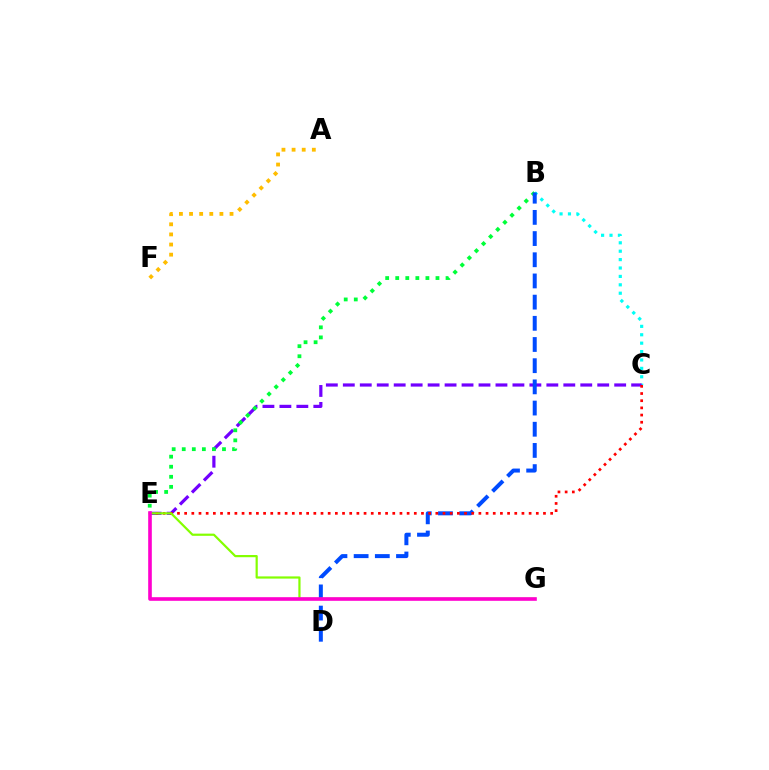{('B', 'C'): [{'color': '#00fff6', 'line_style': 'dotted', 'thickness': 2.28}], ('C', 'E'): [{'color': '#7200ff', 'line_style': 'dashed', 'thickness': 2.3}, {'color': '#ff0000', 'line_style': 'dotted', 'thickness': 1.95}], ('B', 'E'): [{'color': '#00ff39', 'line_style': 'dotted', 'thickness': 2.73}], ('A', 'F'): [{'color': '#ffbd00', 'line_style': 'dotted', 'thickness': 2.75}], ('B', 'D'): [{'color': '#004bff', 'line_style': 'dashed', 'thickness': 2.88}], ('E', 'G'): [{'color': '#84ff00', 'line_style': 'solid', 'thickness': 1.59}, {'color': '#ff00cf', 'line_style': 'solid', 'thickness': 2.61}]}